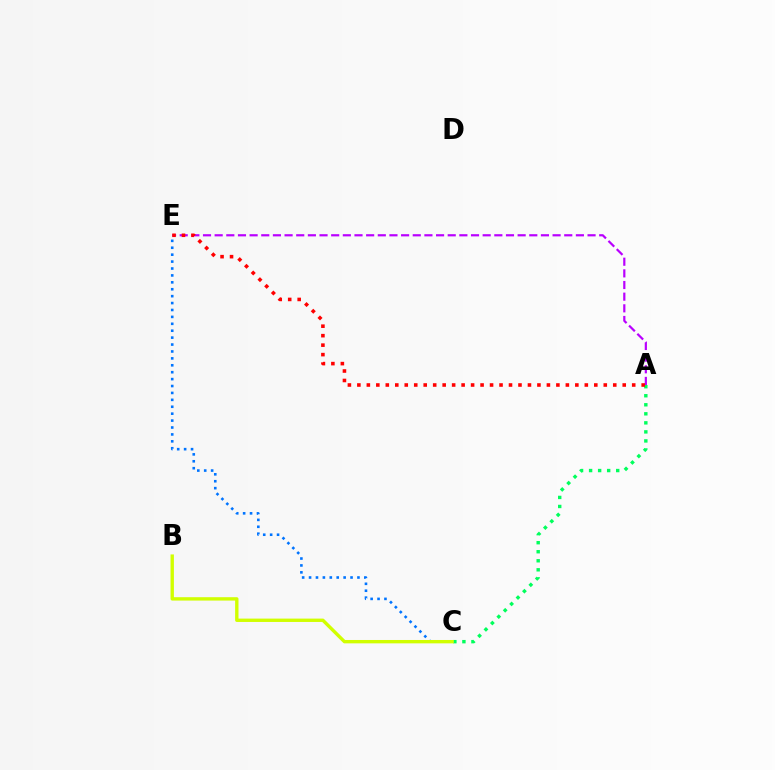{('A', 'C'): [{'color': '#00ff5c', 'line_style': 'dotted', 'thickness': 2.46}], ('A', 'E'): [{'color': '#b900ff', 'line_style': 'dashed', 'thickness': 1.58}, {'color': '#ff0000', 'line_style': 'dotted', 'thickness': 2.57}], ('C', 'E'): [{'color': '#0074ff', 'line_style': 'dotted', 'thickness': 1.88}], ('B', 'C'): [{'color': '#d1ff00', 'line_style': 'solid', 'thickness': 2.43}]}